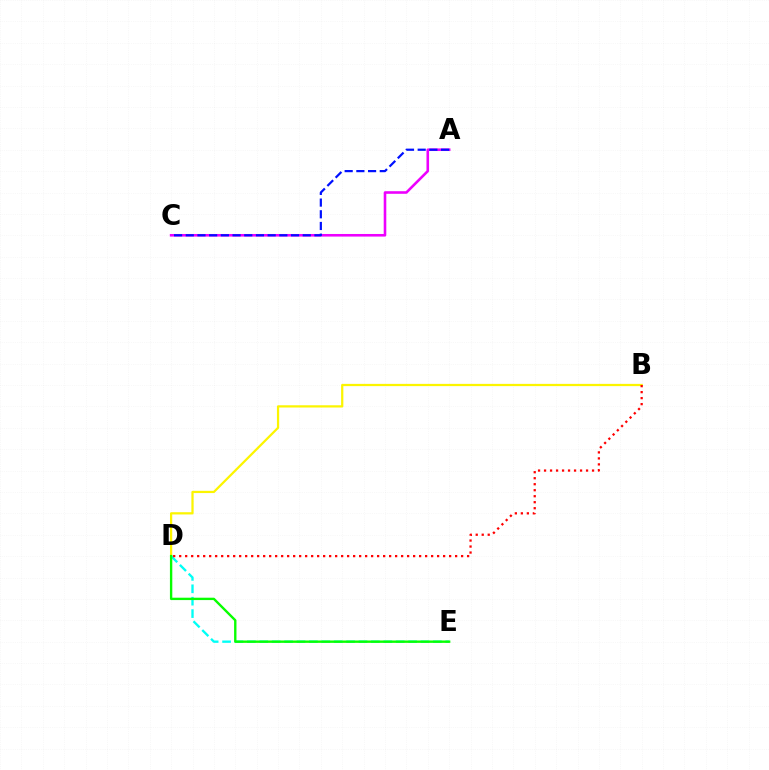{('B', 'D'): [{'color': '#fcf500', 'line_style': 'solid', 'thickness': 1.61}, {'color': '#ff0000', 'line_style': 'dotted', 'thickness': 1.63}], ('D', 'E'): [{'color': '#00fff6', 'line_style': 'dashed', 'thickness': 1.68}, {'color': '#08ff00', 'line_style': 'solid', 'thickness': 1.71}], ('A', 'C'): [{'color': '#ee00ff', 'line_style': 'solid', 'thickness': 1.87}, {'color': '#0010ff', 'line_style': 'dashed', 'thickness': 1.59}]}